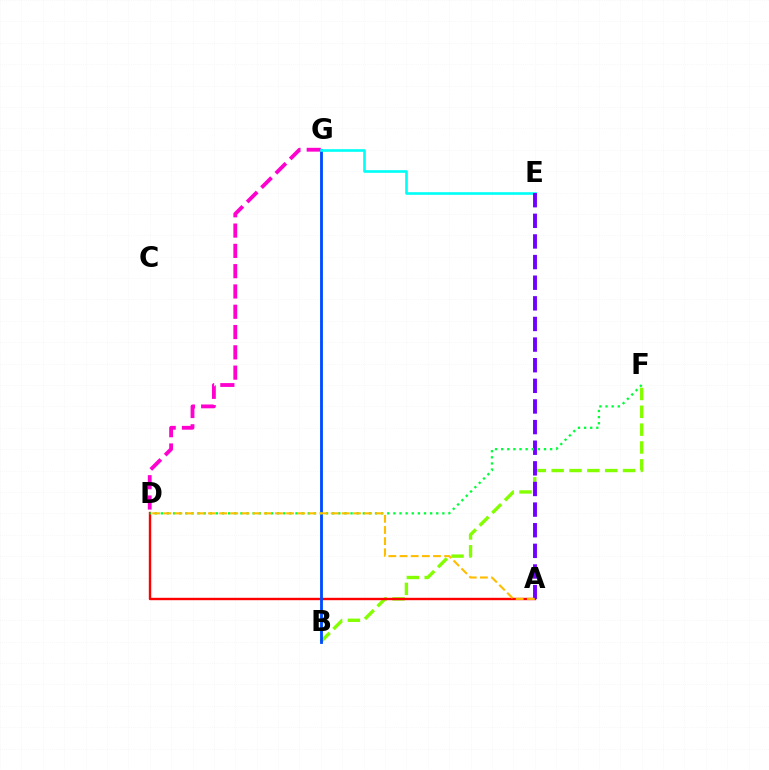{('B', 'F'): [{'color': '#84ff00', 'line_style': 'dashed', 'thickness': 2.42}], ('A', 'D'): [{'color': '#ff0000', 'line_style': 'solid', 'thickness': 1.72}, {'color': '#ffbd00', 'line_style': 'dashed', 'thickness': 1.52}], ('B', 'G'): [{'color': '#004bff', 'line_style': 'solid', 'thickness': 2.04}], ('D', 'G'): [{'color': '#ff00cf', 'line_style': 'dashed', 'thickness': 2.76}], ('E', 'G'): [{'color': '#00fff6', 'line_style': 'solid', 'thickness': 1.89}], ('A', 'E'): [{'color': '#7200ff', 'line_style': 'dashed', 'thickness': 2.8}], ('D', 'F'): [{'color': '#00ff39', 'line_style': 'dotted', 'thickness': 1.66}]}